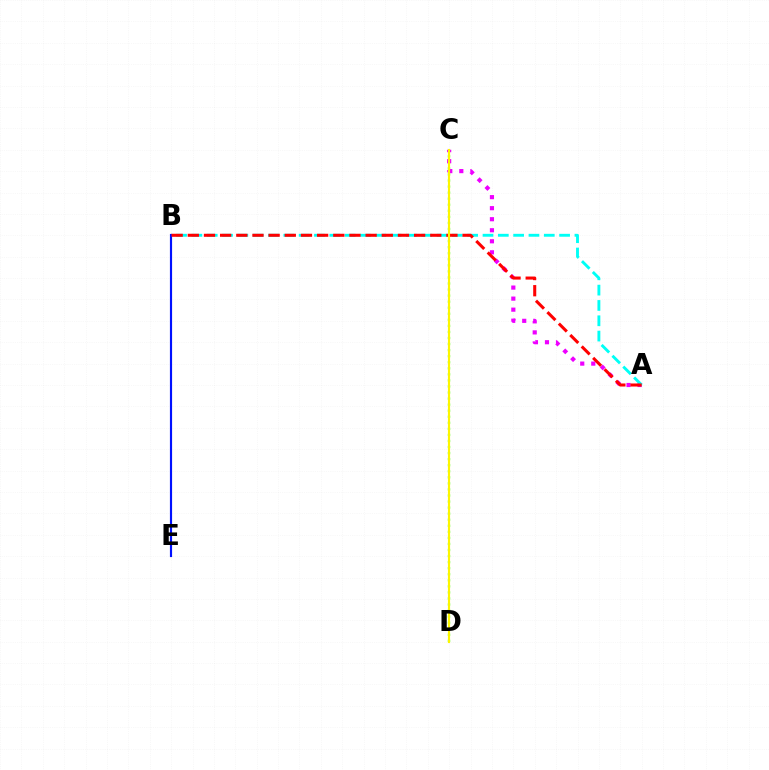{('C', 'D'): [{'color': '#08ff00', 'line_style': 'dotted', 'thickness': 1.65}, {'color': '#fcf500', 'line_style': 'solid', 'thickness': 1.54}], ('A', 'C'): [{'color': '#ee00ff', 'line_style': 'dotted', 'thickness': 3.0}], ('A', 'B'): [{'color': '#00fff6', 'line_style': 'dashed', 'thickness': 2.08}, {'color': '#ff0000', 'line_style': 'dashed', 'thickness': 2.2}], ('B', 'E'): [{'color': '#0010ff', 'line_style': 'solid', 'thickness': 1.56}]}